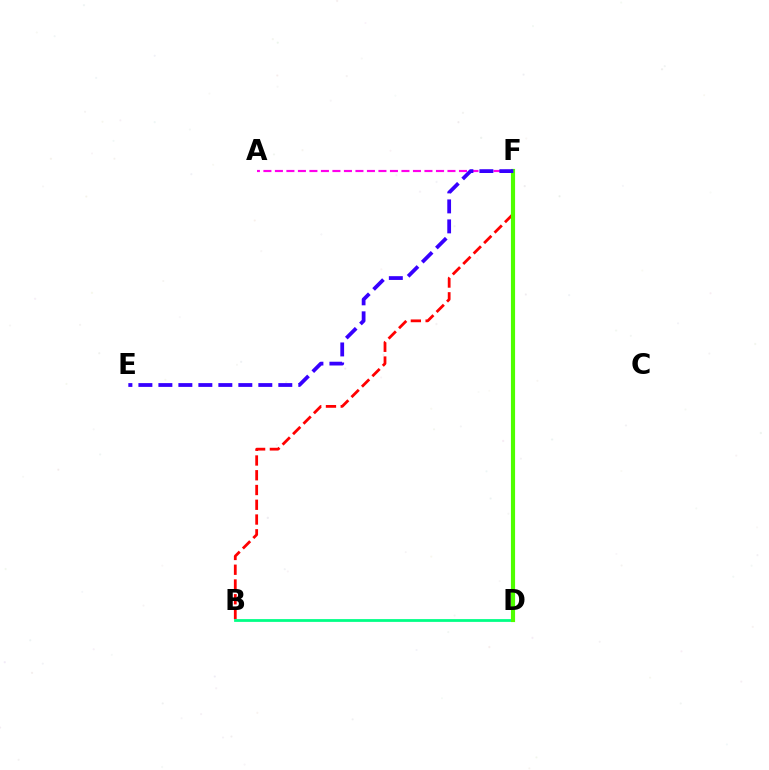{('B', 'F'): [{'color': '#ff0000', 'line_style': 'dashed', 'thickness': 2.01}], ('B', 'D'): [{'color': '#00ff86', 'line_style': 'solid', 'thickness': 1.99}], ('D', 'F'): [{'color': '#009eff', 'line_style': 'dotted', 'thickness': 2.54}, {'color': '#ffd500', 'line_style': 'dashed', 'thickness': 2.06}, {'color': '#4fff00', 'line_style': 'solid', 'thickness': 2.99}], ('A', 'F'): [{'color': '#ff00ed', 'line_style': 'dashed', 'thickness': 1.56}], ('E', 'F'): [{'color': '#3700ff', 'line_style': 'dashed', 'thickness': 2.72}]}